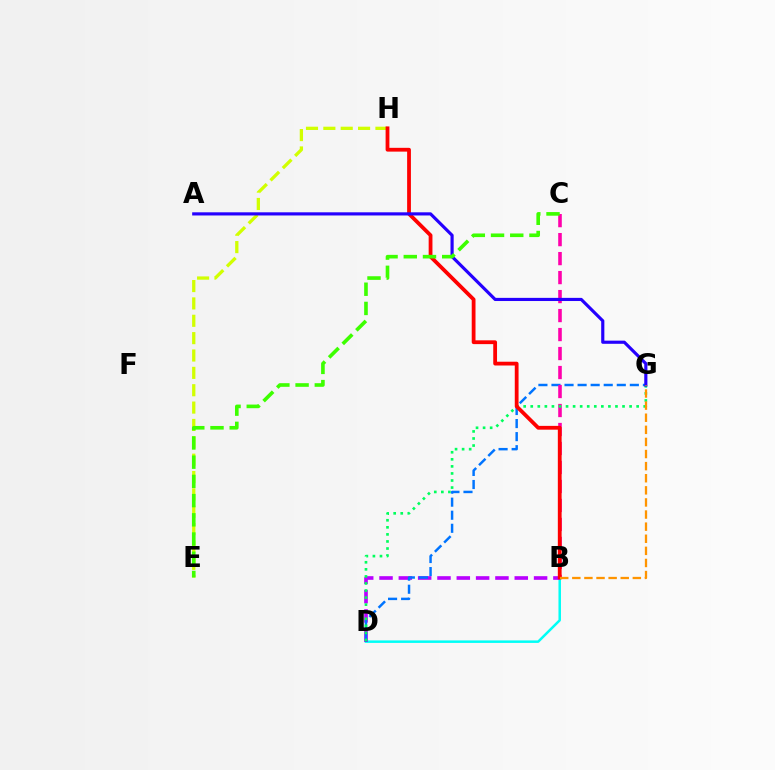{('B', 'D'): [{'color': '#00fff6', 'line_style': 'solid', 'thickness': 1.8}, {'color': '#b900ff', 'line_style': 'dashed', 'thickness': 2.62}], ('D', 'G'): [{'color': '#0074ff', 'line_style': 'dashed', 'thickness': 1.77}, {'color': '#00ff5c', 'line_style': 'dotted', 'thickness': 1.92}], ('B', 'C'): [{'color': '#ff00ac', 'line_style': 'dashed', 'thickness': 2.58}], ('E', 'H'): [{'color': '#d1ff00', 'line_style': 'dashed', 'thickness': 2.36}], ('B', 'H'): [{'color': '#ff0000', 'line_style': 'solid', 'thickness': 2.73}], ('A', 'G'): [{'color': '#2500ff', 'line_style': 'solid', 'thickness': 2.27}], ('B', 'G'): [{'color': '#ff9400', 'line_style': 'dashed', 'thickness': 1.64}], ('C', 'E'): [{'color': '#3dff00', 'line_style': 'dashed', 'thickness': 2.61}]}